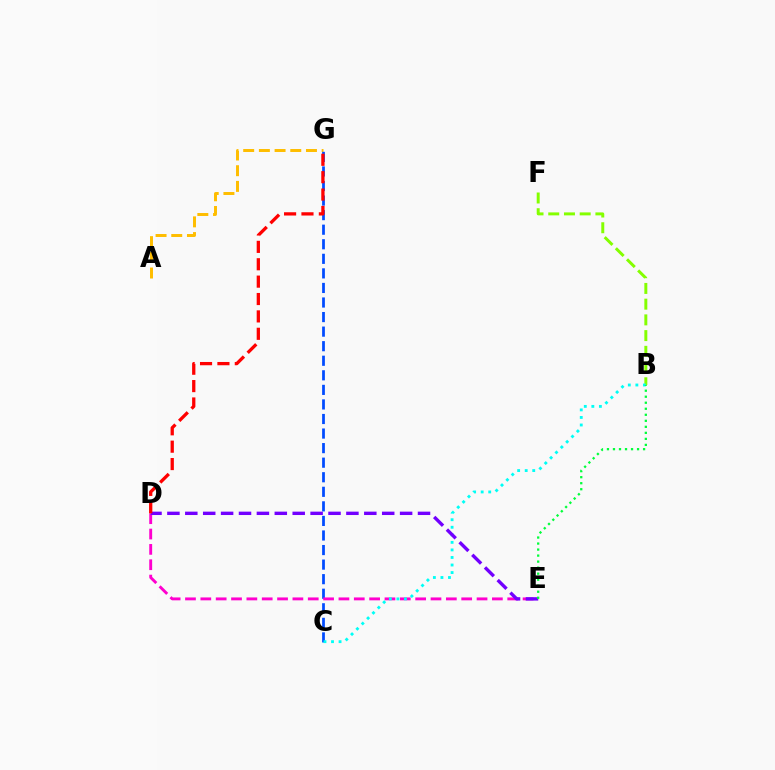{('A', 'G'): [{'color': '#ffbd00', 'line_style': 'dashed', 'thickness': 2.13}], ('B', 'F'): [{'color': '#84ff00', 'line_style': 'dashed', 'thickness': 2.14}], ('C', 'G'): [{'color': '#004bff', 'line_style': 'dashed', 'thickness': 1.98}], ('D', 'E'): [{'color': '#ff00cf', 'line_style': 'dashed', 'thickness': 2.08}, {'color': '#7200ff', 'line_style': 'dashed', 'thickness': 2.43}], ('B', 'C'): [{'color': '#00fff6', 'line_style': 'dotted', 'thickness': 2.05}], ('D', 'G'): [{'color': '#ff0000', 'line_style': 'dashed', 'thickness': 2.36}], ('B', 'E'): [{'color': '#00ff39', 'line_style': 'dotted', 'thickness': 1.64}]}